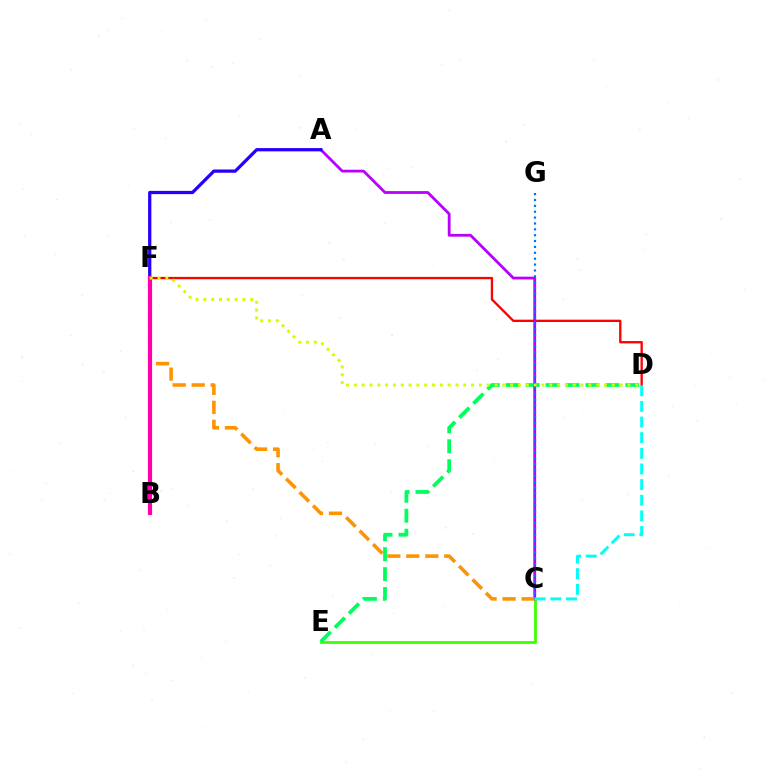{('C', 'E'): [{'color': '#3dff00', 'line_style': 'solid', 'thickness': 2.0}], ('D', 'E'): [{'color': '#00ff5c', 'line_style': 'dashed', 'thickness': 2.71}], ('D', 'F'): [{'color': '#ff0000', 'line_style': 'solid', 'thickness': 1.67}, {'color': '#d1ff00', 'line_style': 'dotted', 'thickness': 2.12}], ('A', 'C'): [{'color': '#b900ff', 'line_style': 'solid', 'thickness': 2.01}], ('C', 'F'): [{'color': '#ff9400', 'line_style': 'dashed', 'thickness': 2.58}], ('A', 'F'): [{'color': '#2500ff', 'line_style': 'solid', 'thickness': 2.34}], ('B', 'F'): [{'color': '#ff00ac', 'line_style': 'solid', 'thickness': 2.99}], ('C', 'G'): [{'color': '#0074ff', 'line_style': 'dotted', 'thickness': 1.6}], ('C', 'D'): [{'color': '#00fff6', 'line_style': 'dashed', 'thickness': 2.12}]}